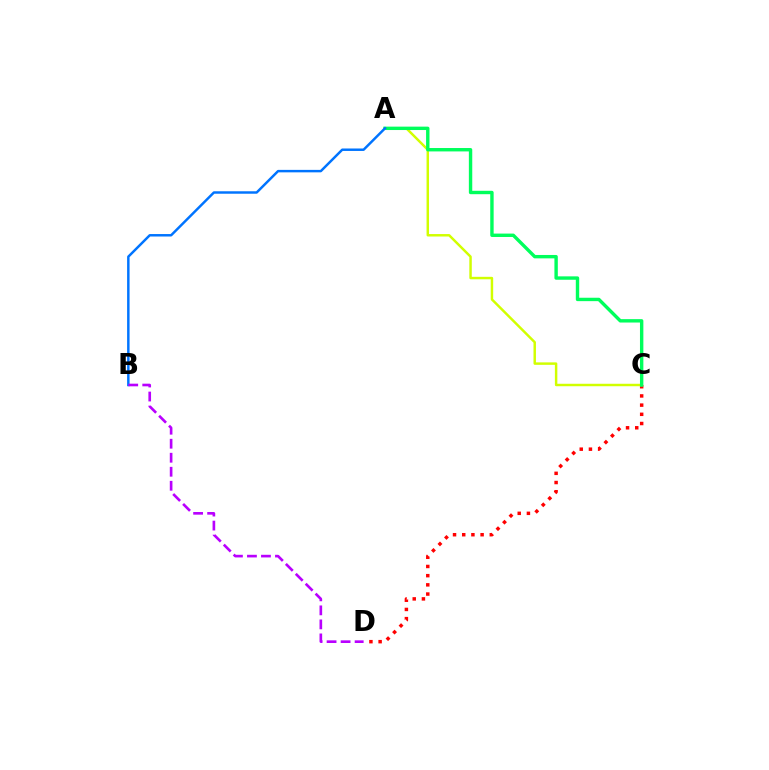{('C', 'D'): [{'color': '#ff0000', 'line_style': 'dotted', 'thickness': 2.5}], ('A', 'C'): [{'color': '#d1ff00', 'line_style': 'solid', 'thickness': 1.77}, {'color': '#00ff5c', 'line_style': 'solid', 'thickness': 2.45}], ('A', 'B'): [{'color': '#0074ff', 'line_style': 'solid', 'thickness': 1.77}], ('B', 'D'): [{'color': '#b900ff', 'line_style': 'dashed', 'thickness': 1.9}]}